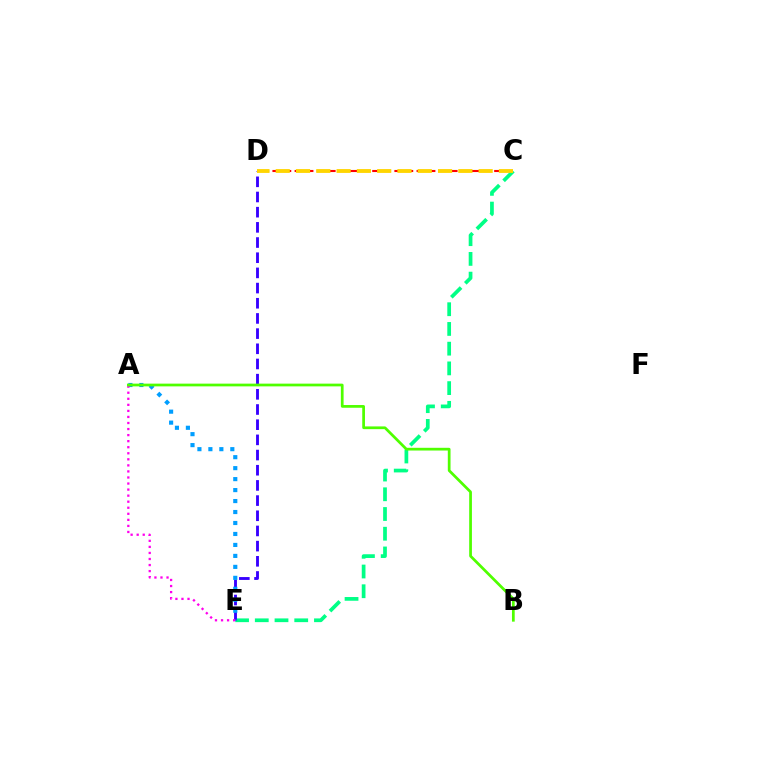{('C', 'E'): [{'color': '#00ff86', 'line_style': 'dashed', 'thickness': 2.68}], ('D', 'E'): [{'color': '#3700ff', 'line_style': 'dashed', 'thickness': 2.06}], ('A', 'E'): [{'color': '#009eff', 'line_style': 'dotted', 'thickness': 2.98}, {'color': '#ff00ed', 'line_style': 'dotted', 'thickness': 1.64}], ('C', 'D'): [{'color': '#ff0000', 'line_style': 'dashed', 'thickness': 1.51}, {'color': '#ffd500', 'line_style': 'dashed', 'thickness': 2.76}], ('A', 'B'): [{'color': '#4fff00', 'line_style': 'solid', 'thickness': 1.97}]}